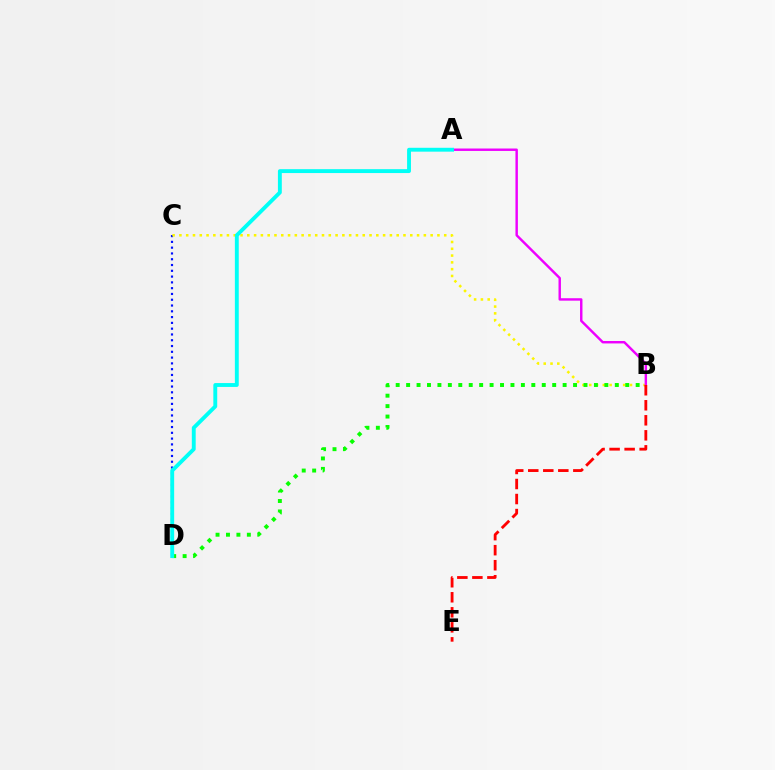{('C', 'D'): [{'color': '#0010ff', 'line_style': 'dotted', 'thickness': 1.57}], ('B', 'C'): [{'color': '#fcf500', 'line_style': 'dotted', 'thickness': 1.84}], ('B', 'D'): [{'color': '#08ff00', 'line_style': 'dotted', 'thickness': 2.83}], ('A', 'B'): [{'color': '#ee00ff', 'line_style': 'solid', 'thickness': 1.75}], ('A', 'D'): [{'color': '#00fff6', 'line_style': 'solid', 'thickness': 2.79}], ('B', 'E'): [{'color': '#ff0000', 'line_style': 'dashed', 'thickness': 2.04}]}